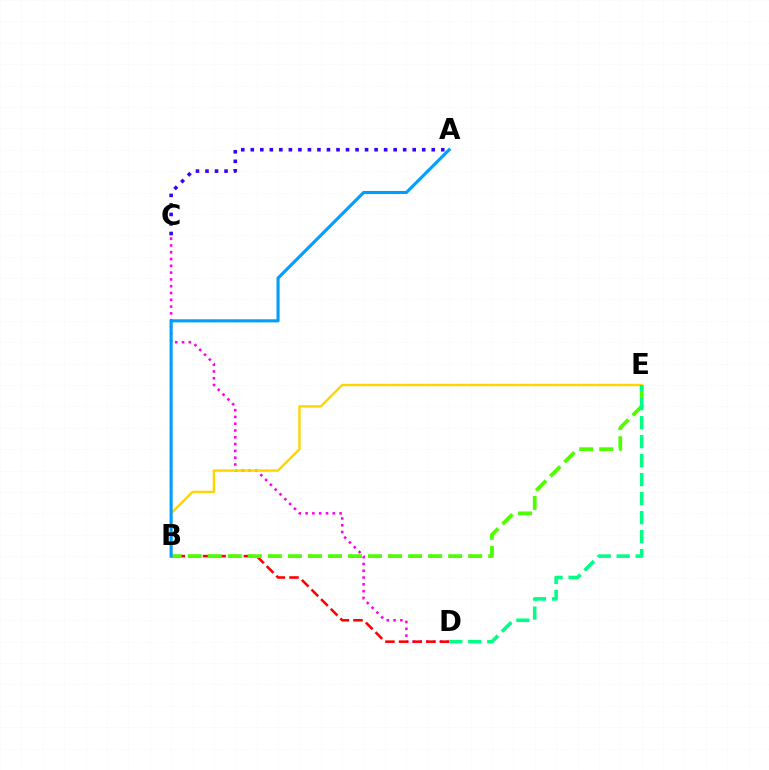{('A', 'C'): [{'color': '#3700ff', 'line_style': 'dotted', 'thickness': 2.59}], ('C', 'D'): [{'color': '#ff00ed', 'line_style': 'dotted', 'thickness': 1.85}], ('B', 'D'): [{'color': '#ff0000', 'line_style': 'dashed', 'thickness': 1.85}], ('B', 'E'): [{'color': '#4fff00', 'line_style': 'dashed', 'thickness': 2.72}, {'color': '#ffd500', 'line_style': 'solid', 'thickness': 1.72}], ('A', 'B'): [{'color': '#009eff', 'line_style': 'solid', 'thickness': 2.23}], ('D', 'E'): [{'color': '#00ff86', 'line_style': 'dashed', 'thickness': 2.58}]}